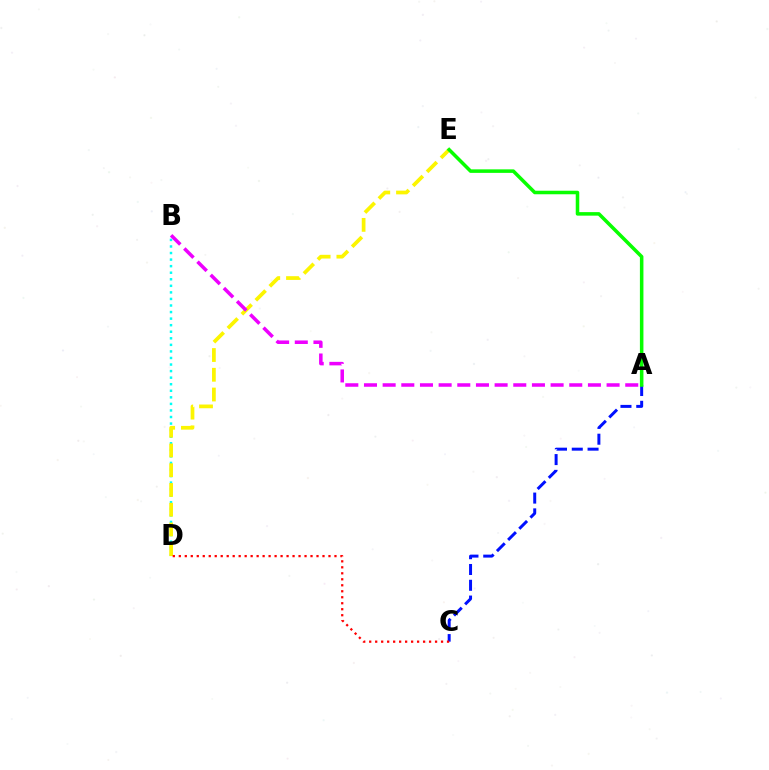{('A', 'C'): [{'color': '#0010ff', 'line_style': 'dashed', 'thickness': 2.14}], ('B', 'D'): [{'color': '#00fff6', 'line_style': 'dotted', 'thickness': 1.78}], ('D', 'E'): [{'color': '#fcf500', 'line_style': 'dashed', 'thickness': 2.68}], ('A', 'E'): [{'color': '#08ff00', 'line_style': 'solid', 'thickness': 2.54}], ('C', 'D'): [{'color': '#ff0000', 'line_style': 'dotted', 'thickness': 1.63}], ('A', 'B'): [{'color': '#ee00ff', 'line_style': 'dashed', 'thickness': 2.54}]}